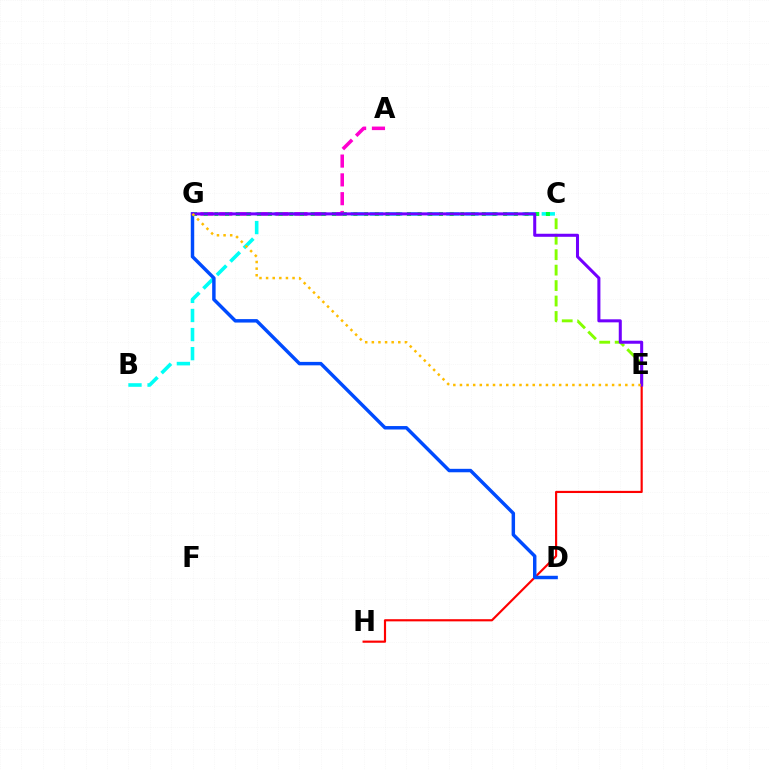{('E', 'H'): [{'color': '#ff0000', 'line_style': 'solid', 'thickness': 1.56}], ('B', 'C'): [{'color': '#00fff6', 'line_style': 'dashed', 'thickness': 2.59}], ('A', 'G'): [{'color': '#ff00cf', 'line_style': 'dashed', 'thickness': 2.55}], ('C', 'G'): [{'color': '#00ff39', 'line_style': 'dotted', 'thickness': 2.91}], ('C', 'E'): [{'color': '#84ff00', 'line_style': 'dashed', 'thickness': 2.1}], ('D', 'G'): [{'color': '#004bff', 'line_style': 'solid', 'thickness': 2.49}], ('E', 'G'): [{'color': '#7200ff', 'line_style': 'solid', 'thickness': 2.19}, {'color': '#ffbd00', 'line_style': 'dotted', 'thickness': 1.8}]}